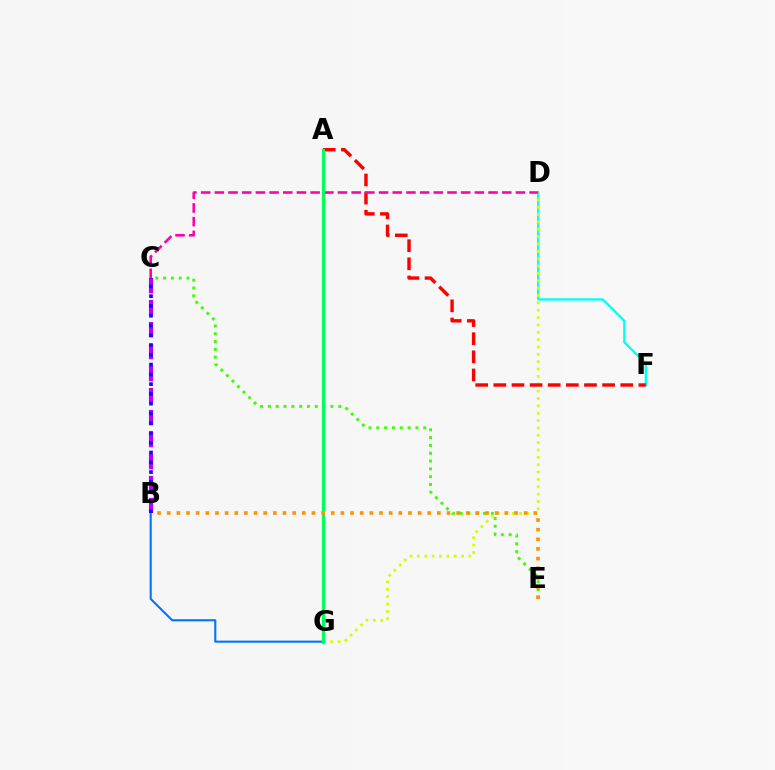{('B', 'C'): [{'color': '#b900ff', 'line_style': 'dashed', 'thickness': 2.99}, {'color': '#2500ff', 'line_style': 'dotted', 'thickness': 2.65}], ('C', 'E'): [{'color': '#3dff00', 'line_style': 'dotted', 'thickness': 2.12}], ('D', 'F'): [{'color': '#00fff6', 'line_style': 'solid', 'thickness': 1.68}], ('D', 'G'): [{'color': '#d1ff00', 'line_style': 'dotted', 'thickness': 2.0}], ('B', 'G'): [{'color': '#0074ff', 'line_style': 'solid', 'thickness': 1.51}], ('A', 'F'): [{'color': '#ff0000', 'line_style': 'dashed', 'thickness': 2.46}], ('C', 'D'): [{'color': '#ff00ac', 'line_style': 'dashed', 'thickness': 1.86}], ('A', 'G'): [{'color': '#00ff5c', 'line_style': 'solid', 'thickness': 2.3}], ('B', 'E'): [{'color': '#ff9400', 'line_style': 'dotted', 'thickness': 2.62}]}